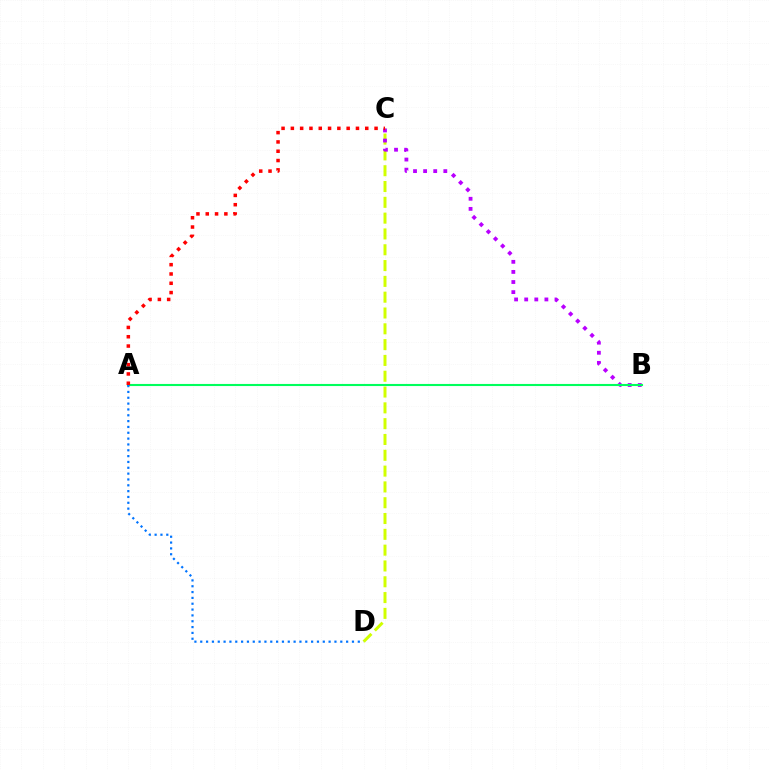{('C', 'D'): [{'color': '#d1ff00', 'line_style': 'dashed', 'thickness': 2.15}], ('B', 'C'): [{'color': '#b900ff', 'line_style': 'dotted', 'thickness': 2.74}], ('A', 'B'): [{'color': '#00ff5c', 'line_style': 'solid', 'thickness': 1.51}], ('A', 'D'): [{'color': '#0074ff', 'line_style': 'dotted', 'thickness': 1.59}], ('A', 'C'): [{'color': '#ff0000', 'line_style': 'dotted', 'thickness': 2.53}]}